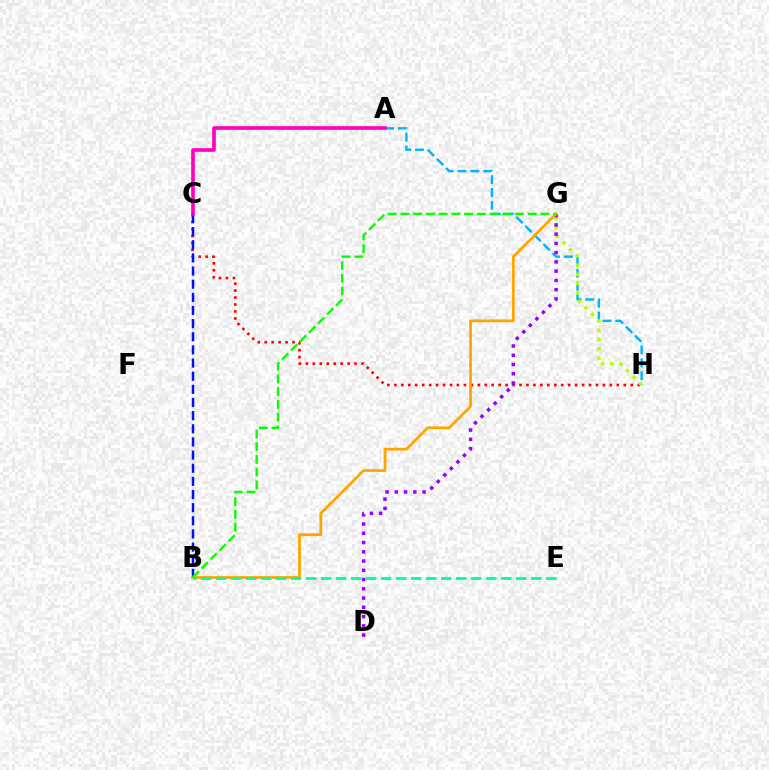{('C', 'H'): [{'color': '#ff0000', 'line_style': 'dotted', 'thickness': 1.89}], ('B', 'C'): [{'color': '#0010ff', 'line_style': 'dashed', 'thickness': 1.79}], ('A', 'H'): [{'color': '#00b5ff', 'line_style': 'dashed', 'thickness': 1.74}], ('G', 'H'): [{'color': '#b3ff00', 'line_style': 'dotted', 'thickness': 2.51}], ('D', 'G'): [{'color': '#9b00ff', 'line_style': 'dotted', 'thickness': 2.51}], ('B', 'G'): [{'color': '#ffa500', 'line_style': 'solid', 'thickness': 1.99}, {'color': '#08ff00', 'line_style': 'dashed', 'thickness': 1.73}], ('A', 'C'): [{'color': '#ff00bd', 'line_style': 'solid', 'thickness': 2.62}], ('B', 'E'): [{'color': '#00ff9d', 'line_style': 'dashed', 'thickness': 2.04}]}